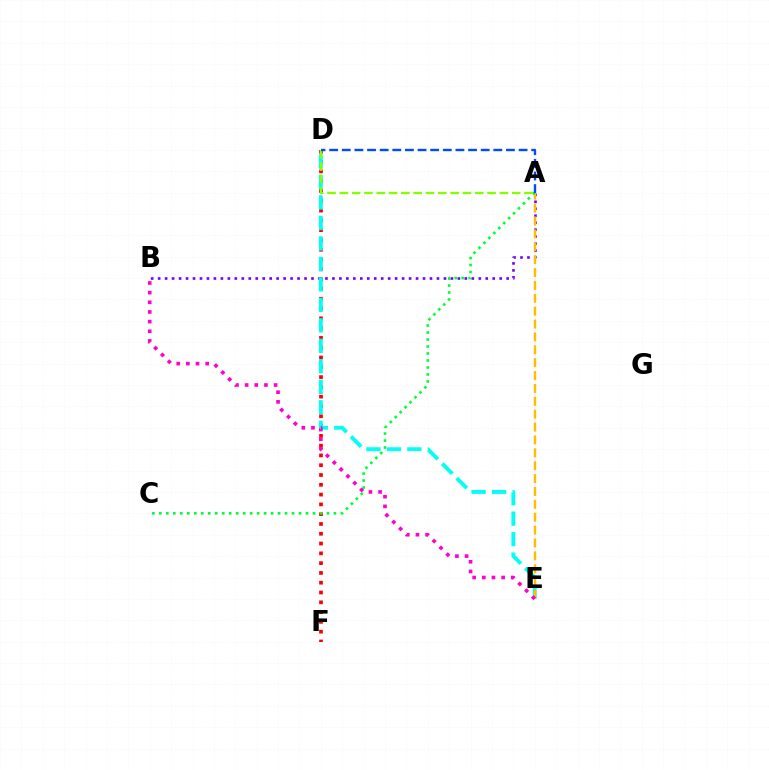{('A', 'B'): [{'color': '#7200ff', 'line_style': 'dotted', 'thickness': 1.89}], ('D', 'F'): [{'color': '#ff0000', 'line_style': 'dotted', 'thickness': 2.66}], ('D', 'E'): [{'color': '#00fff6', 'line_style': 'dashed', 'thickness': 2.78}], ('A', 'E'): [{'color': '#ffbd00', 'line_style': 'dashed', 'thickness': 1.75}], ('A', 'C'): [{'color': '#00ff39', 'line_style': 'dotted', 'thickness': 1.9}], ('A', 'D'): [{'color': '#84ff00', 'line_style': 'dashed', 'thickness': 1.67}, {'color': '#004bff', 'line_style': 'dashed', 'thickness': 1.72}], ('B', 'E'): [{'color': '#ff00cf', 'line_style': 'dotted', 'thickness': 2.62}]}